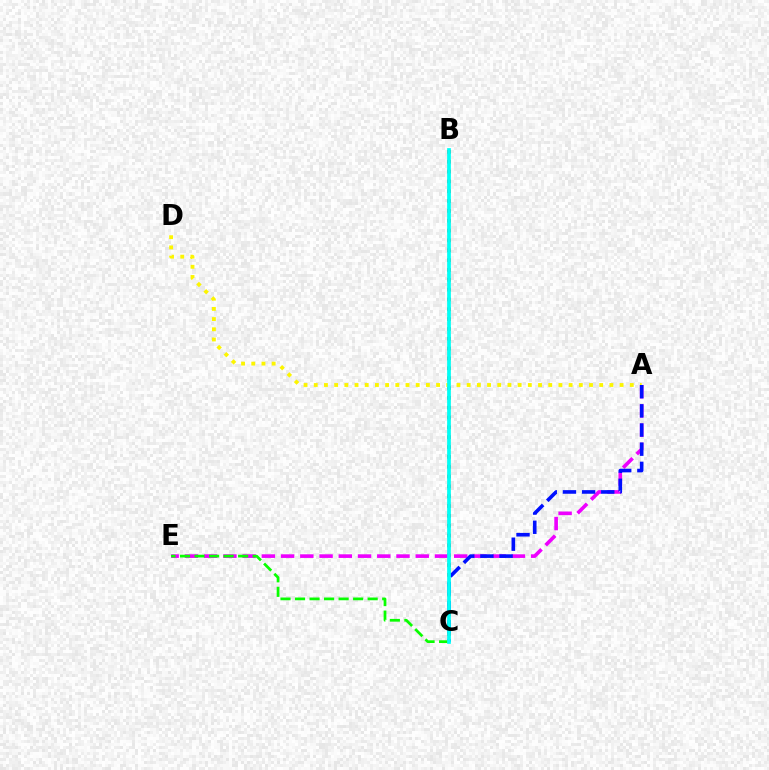{('B', 'C'): [{'color': '#ff0000', 'line_style': 'dotted', 'thickness': 2.67}, {'color': '#00fff6', 'line_style': 'solid', 'thickness': 2.69}], ('A', 'E'): [{'color': '#ee00ff', 'line_style': 'dashed', 'thickness': 2.61}], ('A', 'D'): [{'color': '#fcf500', 'line_style': 'dotted', 'thickness': 2.77}], ('A', 'C'): [{'color': '#0010ff', 'line_style': 'dashed', 'thickness': 2.6}], ('C', 'E'): [{'color': '#08ff00', 'line_style': 'dashed', 'thickness': 1.97}]}